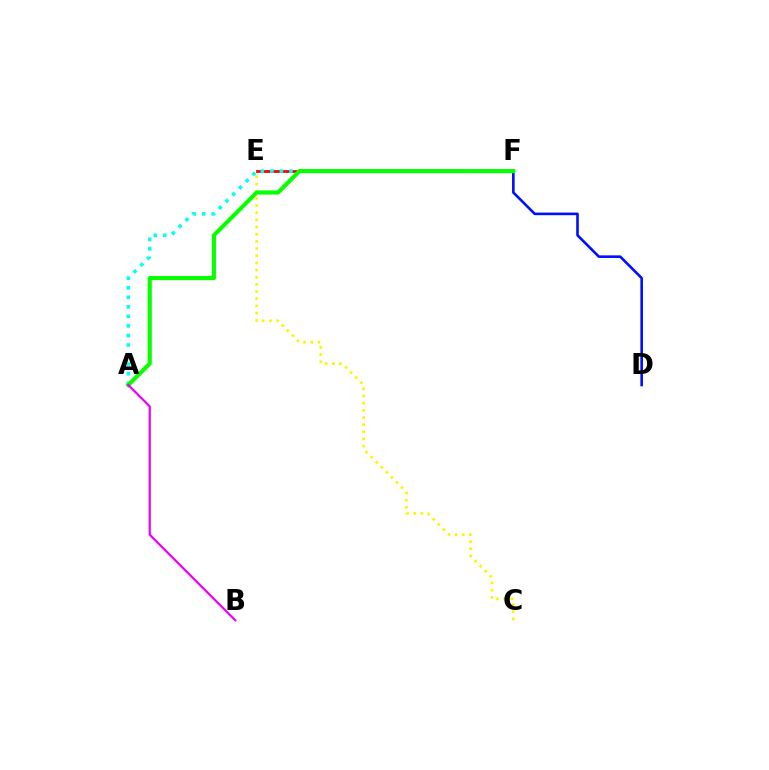{('E', 'F'): [{'color': '#ff0000', 'line_style': 'solid', 'thickness': 2.01}], ('D', 'F'): [{'color': '#0010ff', 'line_style': 'solid', 'thickness': 1.89}], ('A', 'F'): [{'color': '#00fff6', 'line_style': 'dotted', 'thickness': 2.59}, {'color': '#08ff00', 'line_style': 'solid', 'thickness': 2.99}], ('C', 'E'): [{'color': '#fcf500', 'line_style': 'dotted', 'thickness': 1.95}], ('A', 'B'): [{'color': '#ee00ff', 'line_style': 'solid', 'thickness': 1.6}]}